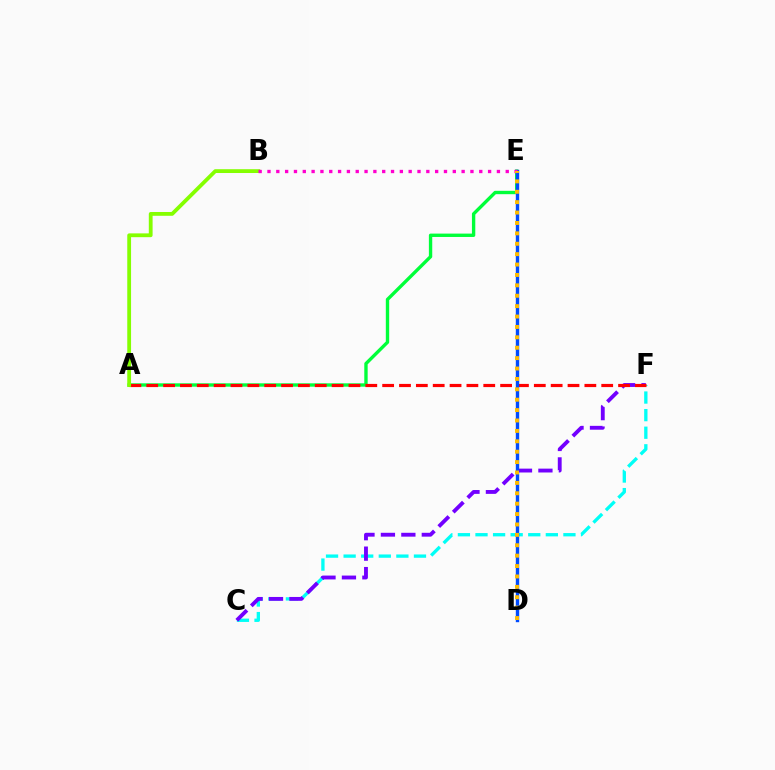{('C', 'F'): [{'color': '#00fff6', 'line_style': 'dashed', 'thickness': 2.39}, {'color': '#7200ff', 'line_style': 'dashed', 'thickness': 2.78}], ('A', 'E'): [{'color': '#00ff39', 'line_style': 'solid', 'thickness': 2.42}], ('A', 'F'): [{'color': '#ff0000', 'line_style': 'dashed', 'thickness': 2.29}], ('A', 'B'): [{'color': '#84ff00', 'line_style': 'solid', 'thickness': 2.73}], ('D', 'E'): [{'color': '#004bff', 'line_style': 'solid', 'thickness': 2.43}, {'color': '#ffbd00', 'line_style': 'dotted', 'thickness': 2.82}], ('B', 'E'): [{'color': '#ff00cf', 'line_style': 'dotted', 'thickness': 2.4}]}